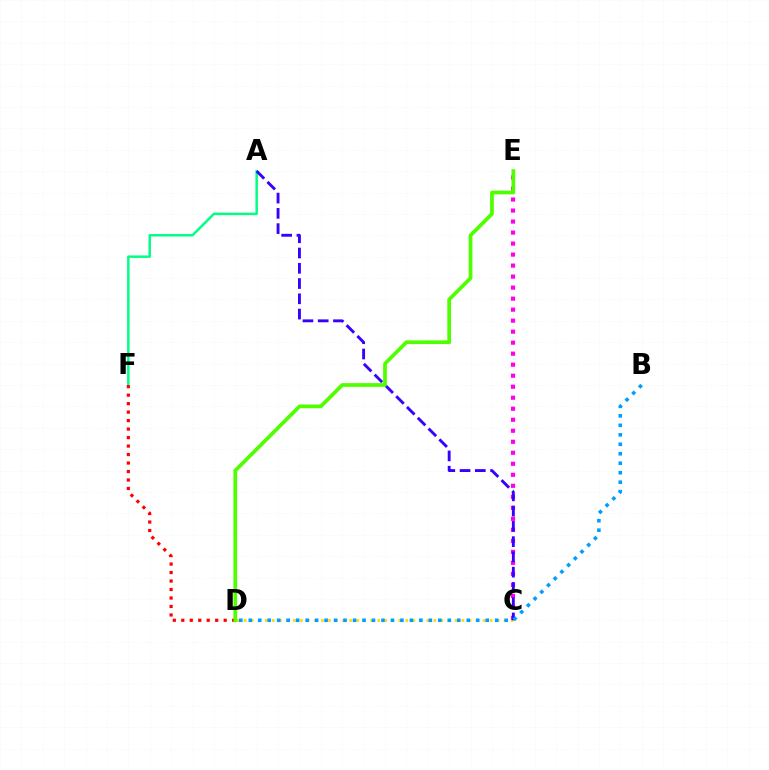{('A', 'F'): [{'color': '#00ff86', 'line_style': 'solid', 'thickness': 1.78}], ('C', 'D'): [{'color': '#ffd500', 'line_style': 'dotted', 'thickness': 1.91}], ('C', 'E'): [{'color': '#ff00ed', 'line_style': 'dotted', 'thickness': 2.99}], ('A', 'C'): [{'color': '#3700ff', 'line_style': 'dashed', 'thickness': 2.07}], ('D', 'F'): [{'color': '#ff0000', 'line_style': 'dotted', 'thickness': 2.3}], ('B', 'D'): [{'color': '#009eff', 'line_style': 'dotted', 'thickness': 2.58}], ('D', 'E'): [{'color': '#4fff00', 'line_style': 'solid', 'thickness': 2.68}]}